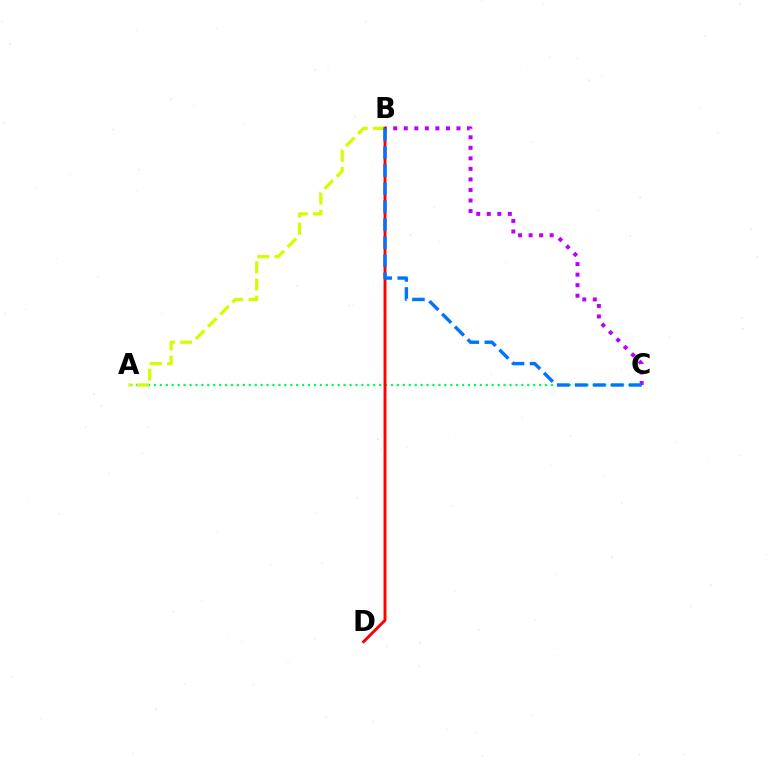{('A', 'C'): [{'color': '#00ff5c', 'line_style': 'dotted', 'thickness': 1.61}], ('A', 'B'): [{'color': '#d1ff00', 'line_style': 'dashed', 'thickness': 2.34}], ('B', 'C'): [{'color': '#b900ff', 'line_style': 'dotted', 'thickness': 2.86}, {'color': '#0074ff', 'line_style': 'dashed', 'thickness': 2.45}], ('B', 'D'): [{'color': '#ff0000', 'line_style': 'solid', 'thickness': 2.1}]}